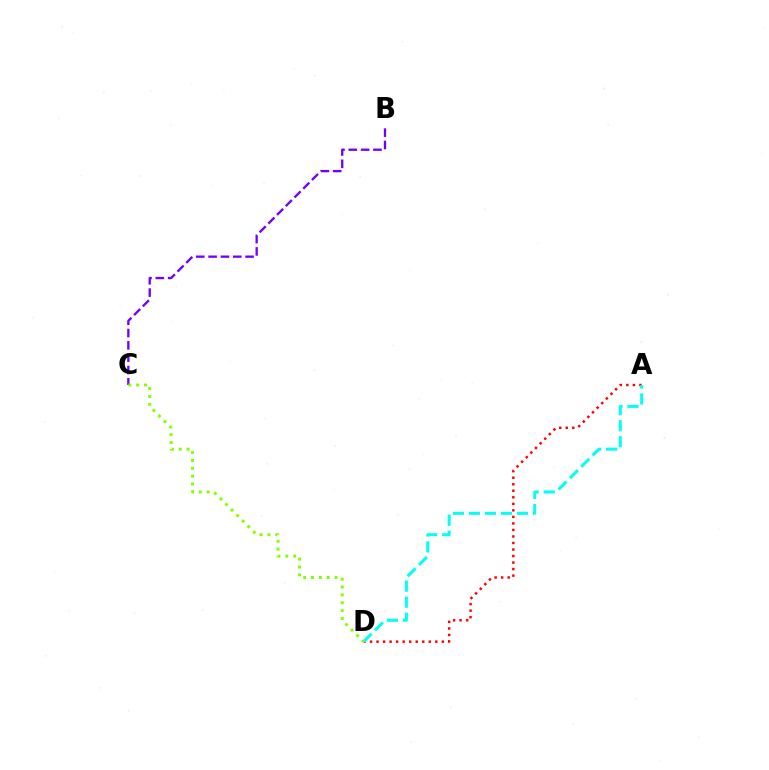{('B', 'C'): [{'color': '#7200ff', 'line_style': 'dashed', 'thickness': 1.67}], ('A', 'D'): [{'color': '#ff0000', 'line_style': 'dotted', 'thickness': 1.77}, {'color': '#00fff6', 'line_style': 'dashed', 'thickness': 2.18}], ('C', 'D'): [{'color': '#84ff00', 'line_style': 'dotted', 'thickness': 2.13}]}